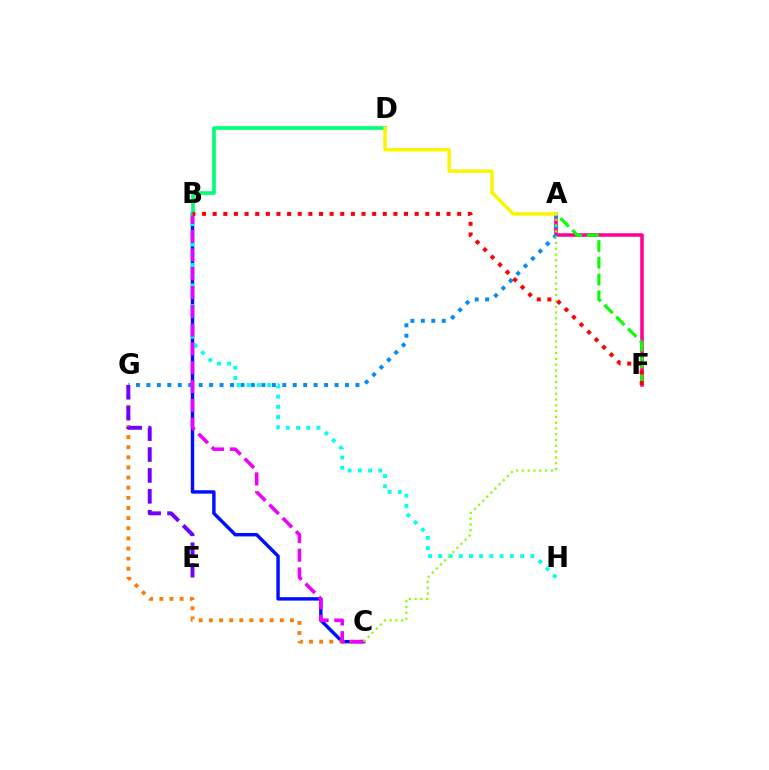{('A', 'F'): [{'color': '#ff0094', 'line_style': 'solid', 'thickness': 2.54}, {'color': '#08ff00', 'line_style': 'dashed', 'thickness': 2.28}], ('B', 'C'): [{'color': '#0010ff', 'line_style': 'solid', 'thickness': 2.47}, {'color': '#ee00ff', 'line_style': 'dashed', 'thickness': 2.55}], ('C', 'G'): [{'color': '#ff7c00', 'line_style': 'dotted', 'thickness': 2.75}], ('A', 'G'): [{'color': '#008cff', 'line_style': 'dotted', 'thickness': 2.84}], ('B', 'H'): [{'color': '#00fff6', 'line_style': 'dotted', 'thickness': 2.78}], ('E', 'G'): [{'color': '#7200ff', 'line_style': 'dashed', 'thickness': 2.84}], ('B', 'D'): [{'color': '#00ff74', 'line_style': 'solid', 'thickness': 2.64}], ('A', 'C'): [{'color': '#84ff00', 'line_style': 'dotted', 'thickness': 1.57}], ('A', 'D'): [{'color': '#fcf500', 'line_style': 'solid', 'thickness': 2.5}], ('B', 'F'): [{'color': '#ff0000', 'line_style': 'dotted', 'thickness': 2.89}]}